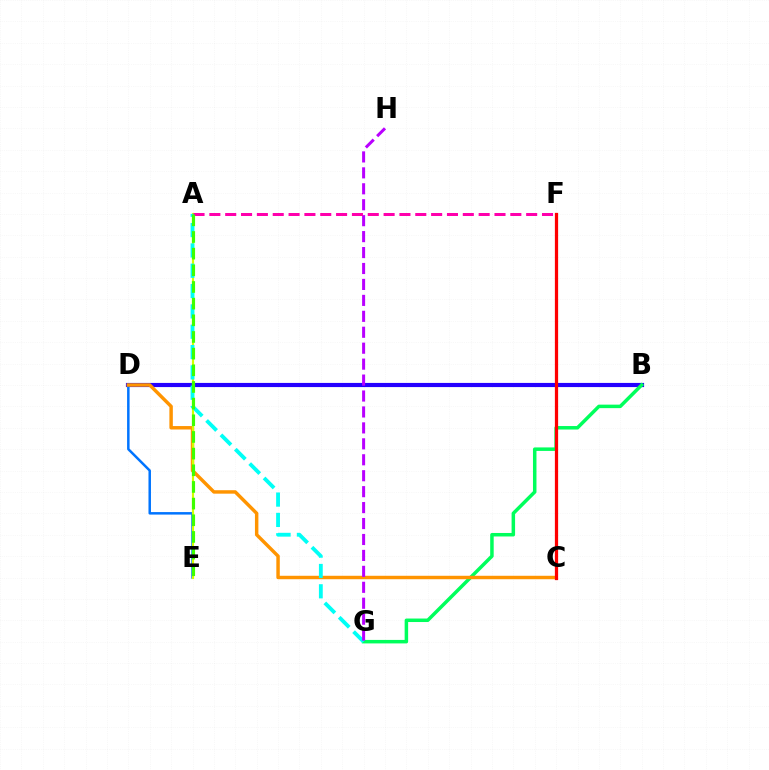{('B', 'D'): [{'color': '#2500ff', 'line_style': 'solid', 'thickness': 2.99}], ('D', 'E'): [{'color': '#0074ff', 'line_style': 'solid', 'thickness': 1.79}], ('B', 'G'): [{'color': '#00ff5c', 'line_style': 'solid', 'thickness': 2.52}], ('C', 'D'): [{'color': '#ff9400', 'line_style': 'solid', 'thickness': 2.48}], ('A', 'E'): [{'color': '#d1ff00', 'line_style': 'solid', 'thickness': 1.56}, {'color': '#3dff00', 'line_style': 'dashed', 'thickness': 2.26}], ('A', 'G'): [{'color': '#00fff6', 'line_style': 'dashed', 'thickness': 2.76}], ('G', 'H'): [{'color': '#b900ff', 'line_style': 'dashed', 'thickness': 2.17}], ('A', 'F'): [{'color': '#ff00ac', 'line_style': 'dashed', 'thickness': 2.15}], ('C', 'F'): [{'color': '#ff0000', 'line_style': 'solid', 'thickness': 2.33}]}